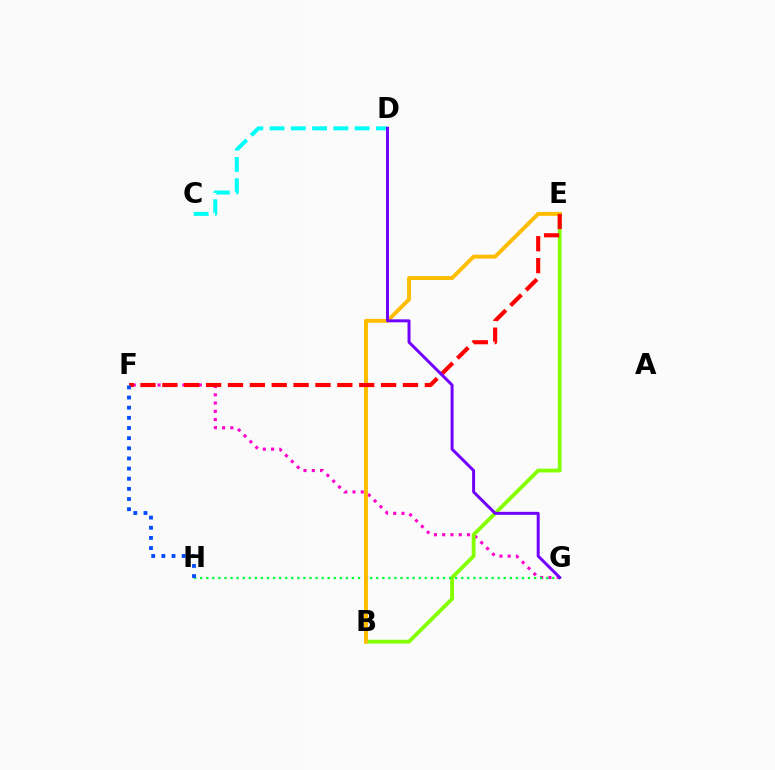{('F', 'G'): [{'color': '#ff00cf', 'line_style': 'dotted', 'thickness': 2.24}], ('C', 'D'): [{'color': '#00fff6', 'line_style': 'dashed', 'thickness': 2.89}], ('B', 'E'): [{'color': '#84ff00', 'line_style': 'solid', 'thickness': 2.74}, {'color': '#ffbd00', 'line_style': 'solid', 'thickness': 2.83}], ('G', 'H'): [{'color': '#00ff39', 'line_style': 'dotted', 'thickness': 1.65}], ('E', 'F'): [{'color': '#ff0000', 'line_style': 'dashed', 'thickness': 2.97}], ('D', 'G'): [{'color': '#7200ff', 'line_style': 'solid', 'thickness': 2.15}], ('F', 'H'): [{'color': '#004bff', 'line_style': 'dotted', 'thickness': 2.76}]}